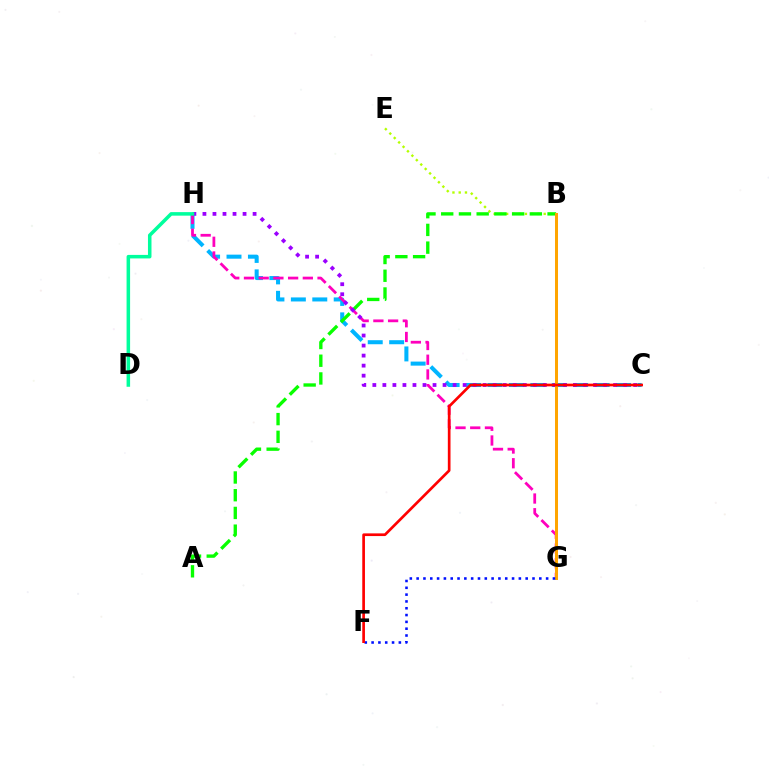{('C', 'H'): [{'color': '#00b5ff', 'line_style': 'dashed', 'thickness': 2.91}, {'color': '#9b00ff', 'line_style': 'dotted', 'thickness': 2.73}], ('B', 'E'): [{'color': '#b3ff00', 'line_style': 'dotted', 'thickness': 1.7}], ('A', 'B'): [{'color': '#08ff00', 'line_style': 'dashed', 'thickness': 2.41}], ('G', 'H'): [{'color': '#ff00bd', 'line_style': 'dashed', 'thickness': 2.0}], ('B', 'G'): [{'color': '#ffa500', 'line_style': 'solid', 'thickness': 2.17}], ('D', 'H'): [{'color': '#00ff9d', 'line_style': 'solid', 'thickness': 2.54}], ('F', 'G'): [{'color': '#0010ff', 'line_style': 'dotted', 'thickness': 1.85}], ('C', 'F'): [{'color': '#ff0000', 'line_style': 'solid', 'thickness': 1.93}]}